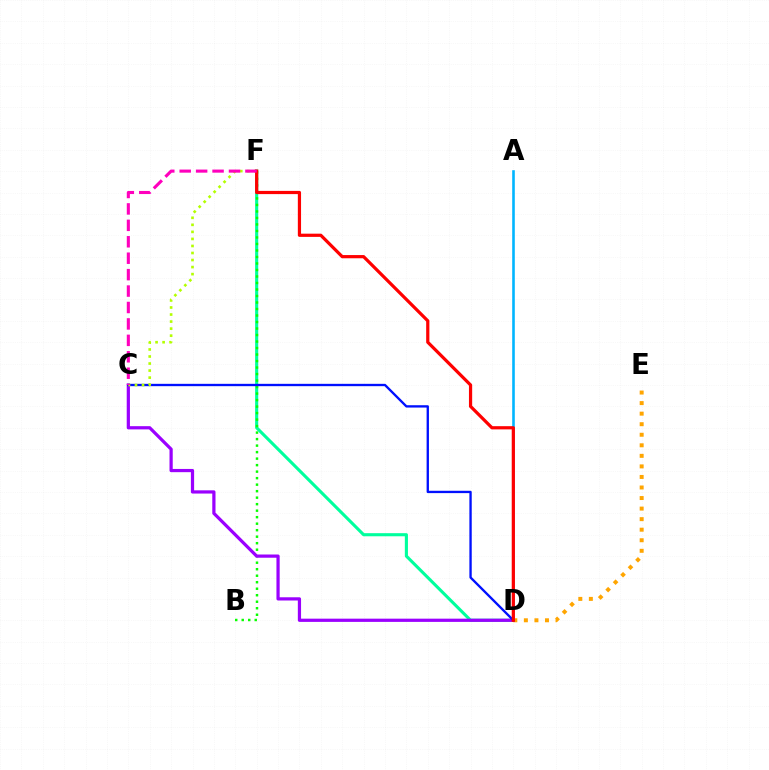{('D', 'F'): [{'color': '#00ff9d', 'line_style': 'solid', 'thickness': 2.24}, {'color': '#ff0000', 'line_style': 'solid', 'thickness': 2.31}], ('B', 'F'): [{'color': '#08ff00', 'line_style': 'dotted', 'thickness': 1.77}], ('C', 'D'): [{'color': '#9b00ff', 'line_style': 'solid', 'thickness': 2.32}, {'color': '#0010ff', 'line_style': 'solid', 'thickness': 1.68}], ('D', 'E'): [{'color': '#ffa500', 'line_style': 'dotted', 'thickness': 2.87}], ('A', 'D'): [{'color': '#00b5ff', 'line_style': 'solid', 'thickness': 1.87}], ('C', 'F'): [{'color': '#b3ff00', 'line_style': 'dotted', 'thickness': 1.91}, {'color': '#ff00bd', 'line_style': 'dashed', 'thickness': 2.23}]}